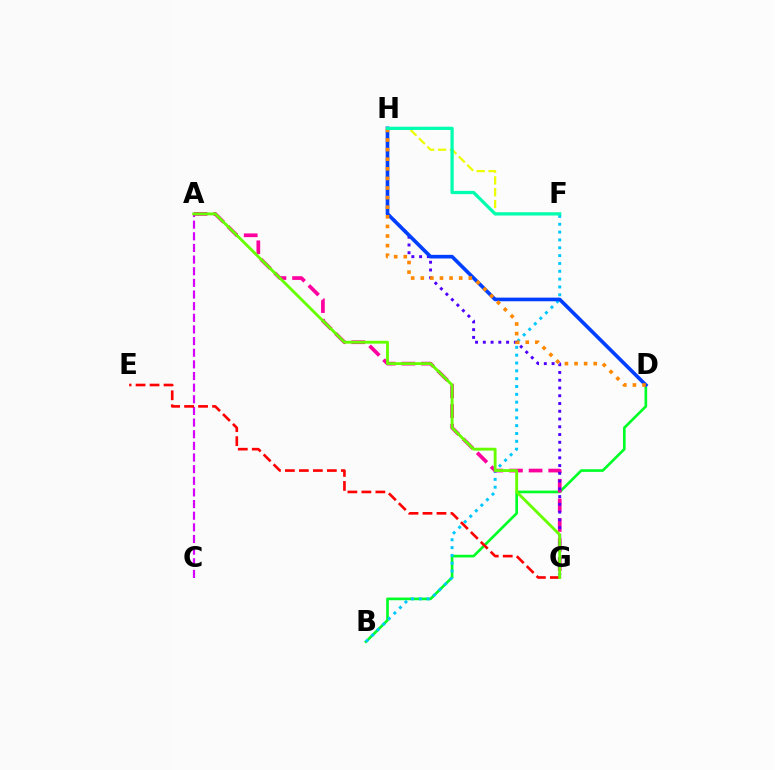{('F', 'H'): [{'color': '#eeff00', 'line_style': 'dashed', 'thickness': 1.61}, {'color': '#00ffaf', 'line_style': 'solid', 'thickness': 2.35}], ('B', 'D'): [{'color': '#00ff27', 'line_style': 'solid', 'thickness': 1.92}], ('A', 'C'): [{'color': '#d600ff', 'line_style': 'dashed', 'thickness': 1.58}], ('B', 'F'): [{'color': '#00c7ff', 'line_style': 'dotted', 'thickness': 2.13}], ('A', 'G'): [{'color': '#ff00a0', 'line_style': 'dashed', 'thickness': 2.67}, {'color': '#66ff00', 'line_style': 'solid', 'thickness': 2.06}], ('G', 'H'): [{'color': '#4f00ff', 'line_style': 'dotted', 'thickness': 2.11}], ('D', 'H'): [{'color': '#003fff', 'line_style': 'solid', 'thickness': 2.62}, {'color': '#ff8800', 'line_style': 'dotted', 'thickness': 2.61}], ('E', 'G'): [{'color': '#ff0000', 'line_style': 'dashed', 'thickness': 1.9}]}